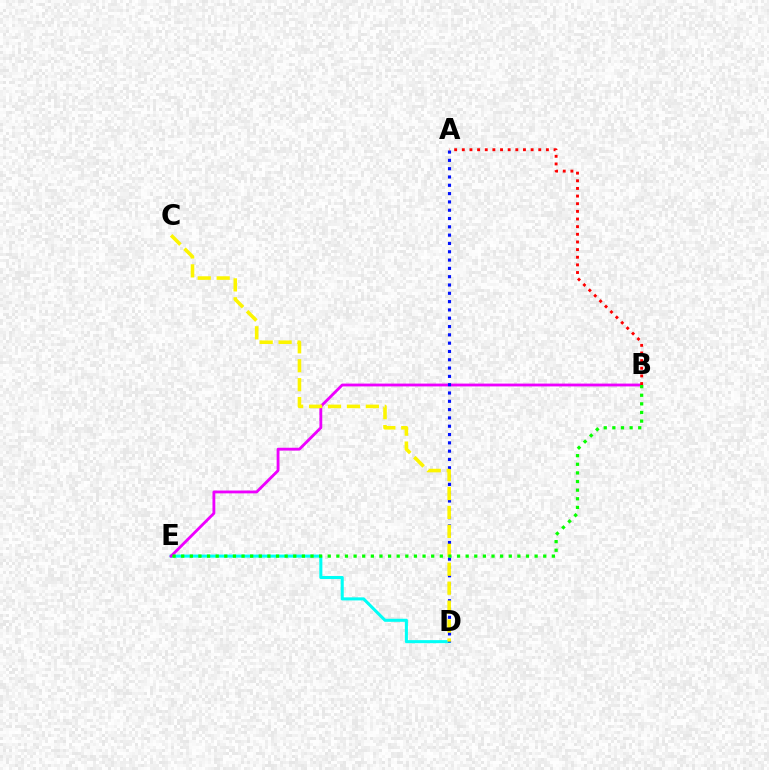{('D', 'E'): [{'color': '#00fff6', 'line_style': 'solid', 'thickness': 2.2}], ('B', 'E'): [{'color': '#ee00ff', 'line_style': 'solid', 'thickness': 2.04}, {'color': '#08ff00', 'line_style': 'dotted', 'thickness': 2.34}], ('A', 'D'): [{'color': '#0010ff', 'line_style': 'dotted', 'thickness': 2.26}], ('A', 'B'): [{'color': '#ff0000', 'line_style': 'dotted', 'thickness': 2.08}], ('C', 'D'): [{'color': '#fcf500', 'line_style': 'dashed', 'thickness': 2.57}]}